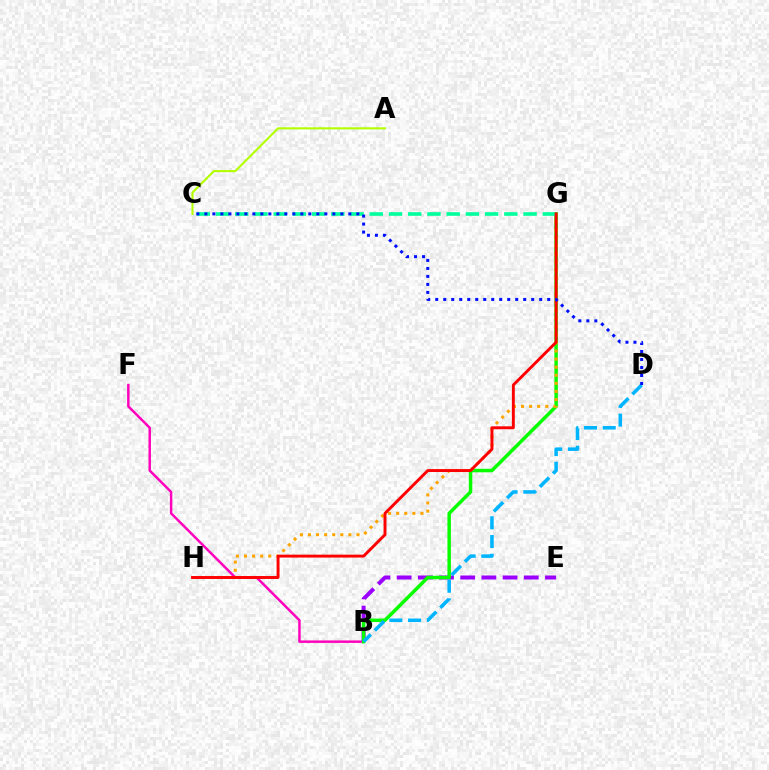{('B', 'F'): [{'color': '#ff00bd', 'line_style': 'solid', 'thickness': 1.78}], ('A', 'C'): [{'color': '#b3ff00', 'line_style': 'solid', 'thickness': 1.52}], ('B', 'E'): [{'color': '#9b00ff', 'line_style': 'dashed', 'thickness': 2.88}], ('B', 'G'): [{'color': '#08ff00', 'line_style': 'solid', 'thickness': 2.5}], ('G', 'H'): [{'color': '#ffa500', 'line_style': 'dotted', 'thickness': 2.2}, {'color': '#ff0000', 'line_style': 'solid', 'thickness': 2.1}], ('C', 'G'): [{'color': '#00ff9d', 'line_style': 'dashed', 'thickness': 2.61}], ('B', 'D'): [{'color': '#00b5ff', 'line_style': 'dashed', 'thickness': 2.54}], ('C', 'D'): [{'color': '#0010ff', 'line_style': 'dotted', 'thickness': 2.17}]}